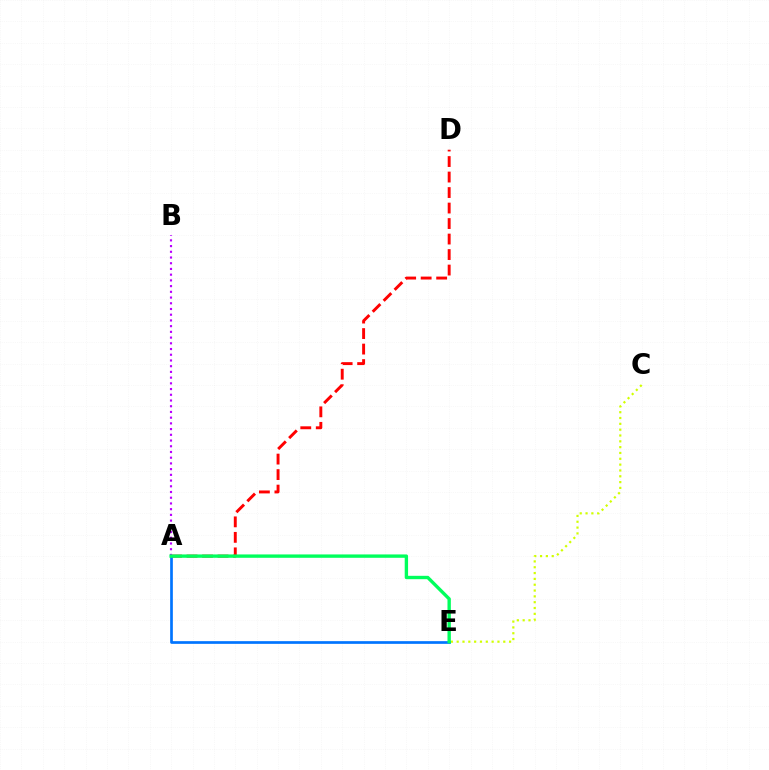{('C', 'E'): [{'color': '#d1ff00', 'line_style': 'dotted', 'thickness': 1.58}], ('A', 'D'): [{'color': '#ff0000', 'line_style': 'dashed', 'thickness': 2.11}], ('A', 'E'): [{'color': '#0074ff', 'line_style': 'solid', 'thickness': 1.94}, {'color': '#00ff5c', 'line_style': 'solid', 'thickness': 2.42}], ('A', 'B'): [{'color': '#b900ff', 'line_style': 'dotted', 'thickness': 1.55}]}